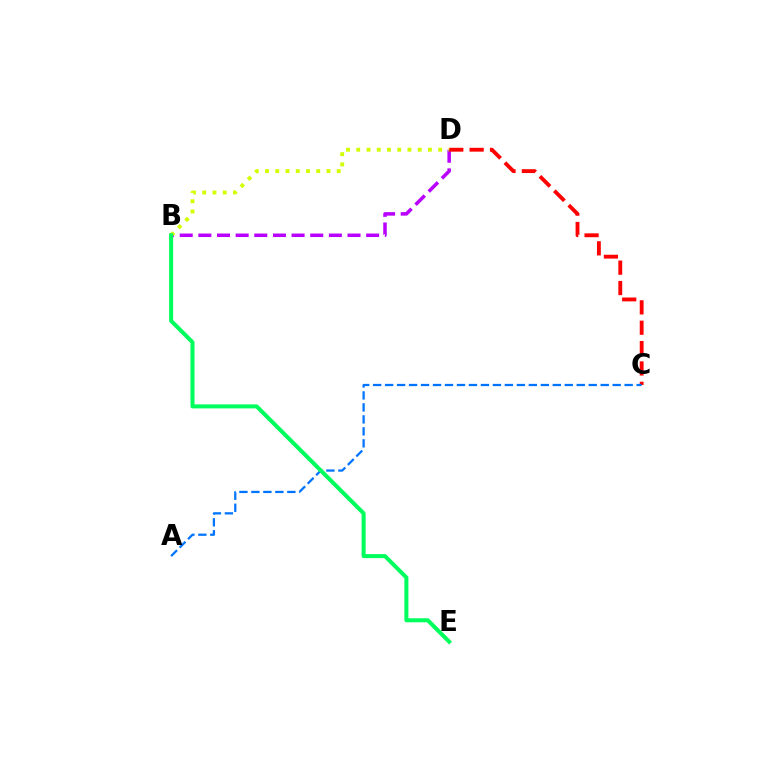{('B', 'D'): [{'color': '#b900ff', 'line_style': 'dashed', 'thickness': 2.53}, {'color': '#d1ff00', 'line_style': 'dotted', 'thickness': 2.78}], ('C', 'D'): [{'color': '#ff0000', 'line_style': 'dashed', 'thickness': 2.77}], ('A', 'C'): [{'color': '#0074ff', 'line_style': 'dashed', 'thickness': 1.63}], ('B', 'E'): [{'color': '#00ff5c', 'line_style': 'solid', 'thickness': 2.9}]}